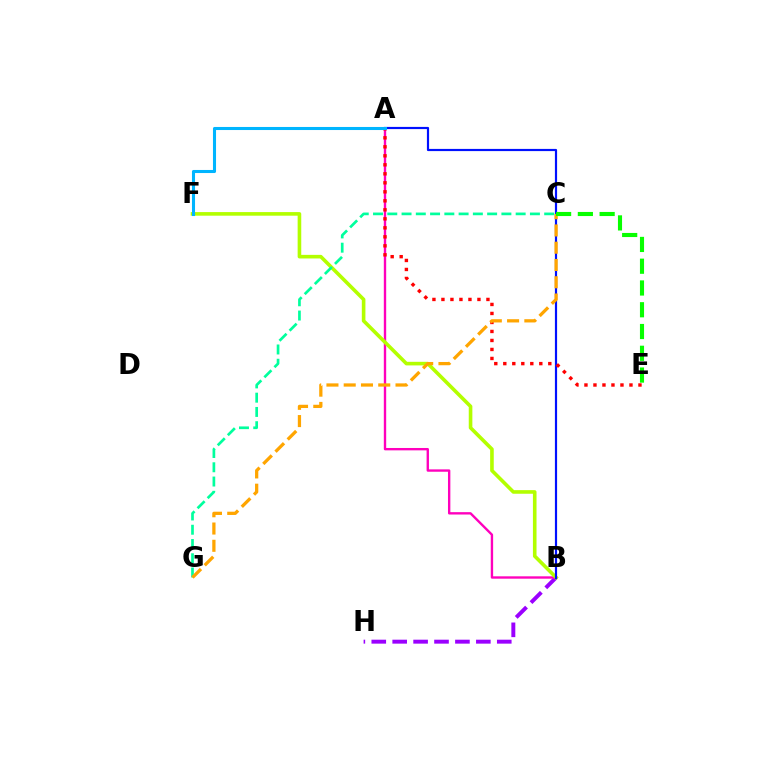{('B', 'H'): [{'color': '#9b00ff', 'line_style': 'dashed', 'thickness': 2.84}], ('A', 'B'): [{'color': '#ff00bd', 'line_style': 'solid', 'thickness': 1.71}, {'color': '#0010ff', 'line_style': 'solid', 'thickness': 1.57}], ('B', 'F'): [{'color': '#b3ff00', 'line_style': 'solid', 'thickness': 2.6}], ('C', 'G'): [{'color': '#00ff9d', 'line_style': 'dashed', 'thickness': 1.94}, {'color': '#ffa500', 'line_style': 'dashed', 'thickness': 2.35}], ('A', 'E'): [{'color': '#ff0000', 'line_style': 'dotted', 'thickness': 2.45}], ('A', 'F'): [{'color': '#00b5ff', 'line_style': 'solid', 'thickness': 2.21}], ('C', 'E'): [{'color': '#08ff00', 'line_style': 'dashed', 'thickness': 2.96}]}